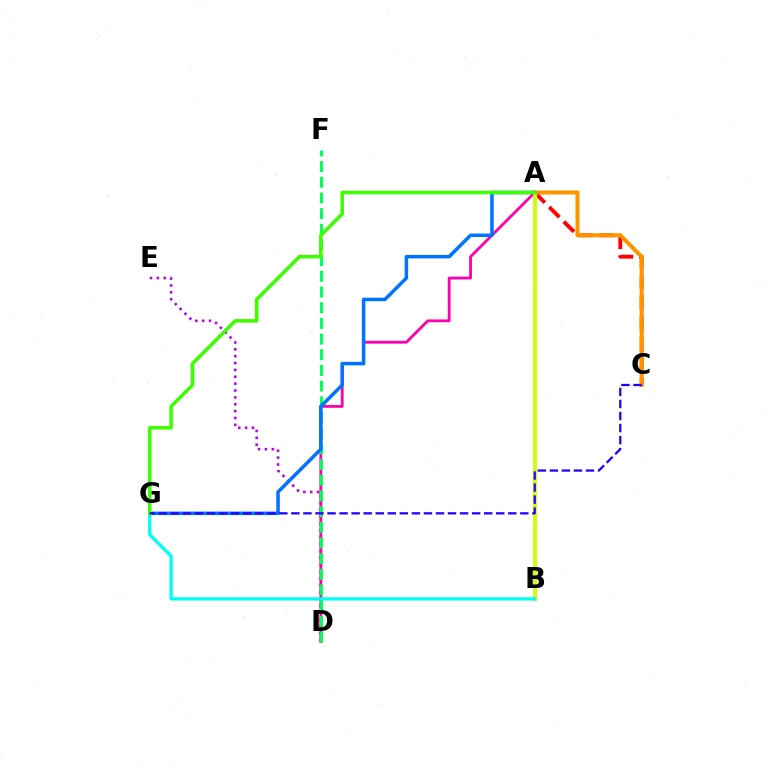{('A', 'C'): [{'color': '#ff0000', 'line_style': 'dashed', 'thickness': 2.79}, {'color': '#ff9400', 'line_style': 'solid', 'thickness': 2.89}], ('D', 'E'): [{'color': '#b900ff', 'line_style': 'dotted', 'thickness': 1.87}], ('A', 'D'): [{'color': '#ff00ac', 'line_style': 'solid', 'thickness': 2.02}], ('D', 'F'): [{'color': '#00ff5c', 'line_style': 'dashed', 'thickness': 2.13}], ('A', 'B'): [{'color': '#d1ff00', 'line_style': 'solid', 'thickness': 2.84}], ('A', 'G'): [{'color': '#0074ff', 'line_style': 'solid', 'thickness': 2.53}, {'color': '#3dff00', 'line_style': 'solid', 'thickness': 2.56}], ('B', 'G'): [{'color': '#00fff6', 'line_style': 'solid', 'thickness': 2.37}], ('C', 'G'): [{'color': '#2500ff', 'line_style': 'dashed', 'thickness': 1.64}]}